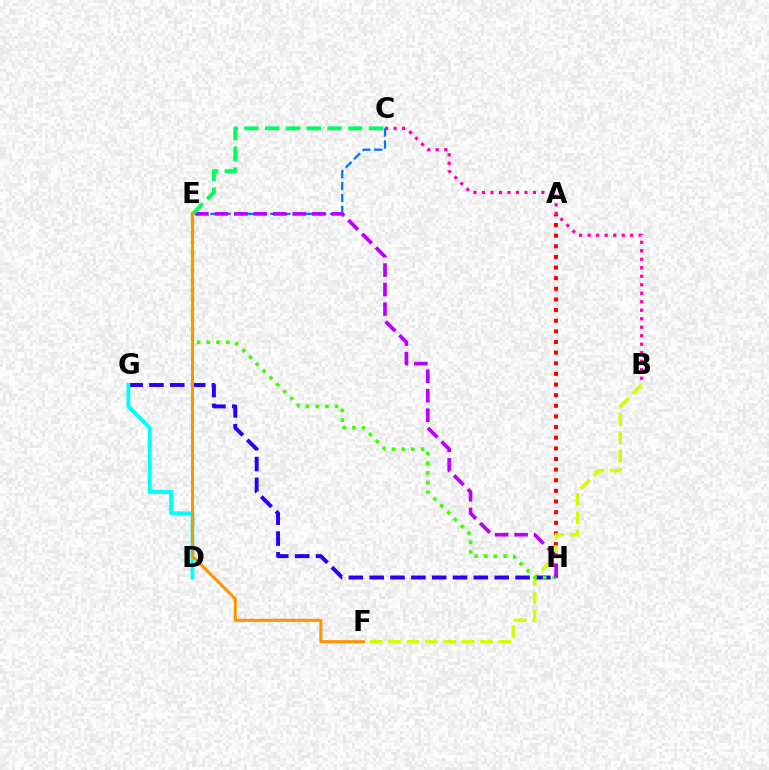{('A', 'H'): [{'color': '#ff0000', 'line_style': 'dotted', 'thickness': 2.89}], ('B', 'F'): [{'color': '#d1ff00', 'line_style': 'dashed', 'thickness': 2.5}], ('G', 'H'): [{'color': '#2500ff', 'line_style': 'dashed', 'thickness': 2.83}], ('E', 'H'): [{'color': '#3dff00', 'line_style': 'dotted', 'thickness': 2.63}, {'color': '#b900ff', 'line_style': 'dashed', 'thickness': 2.65}], ('B', 'C'): [{'color': '#ff00ac', 'line_style': 'dotted', 'thickness': 2.31}], ('C', 'E'): [{'color': '#0074ff', 'line_style': 'dashed', 'thickness': 1.63}, {'color': '#00ff5c', 'line_style': 'dashed', 'thickness': 2.82}], ('D', 'G'): [{'color': '#00fff6', 'line_style': 'solid', 'thickness': 2.81}], ('E', 'F'): [{'color': '#ff9400', 'line_style': 'solid', 'thickness': 2.2}]}